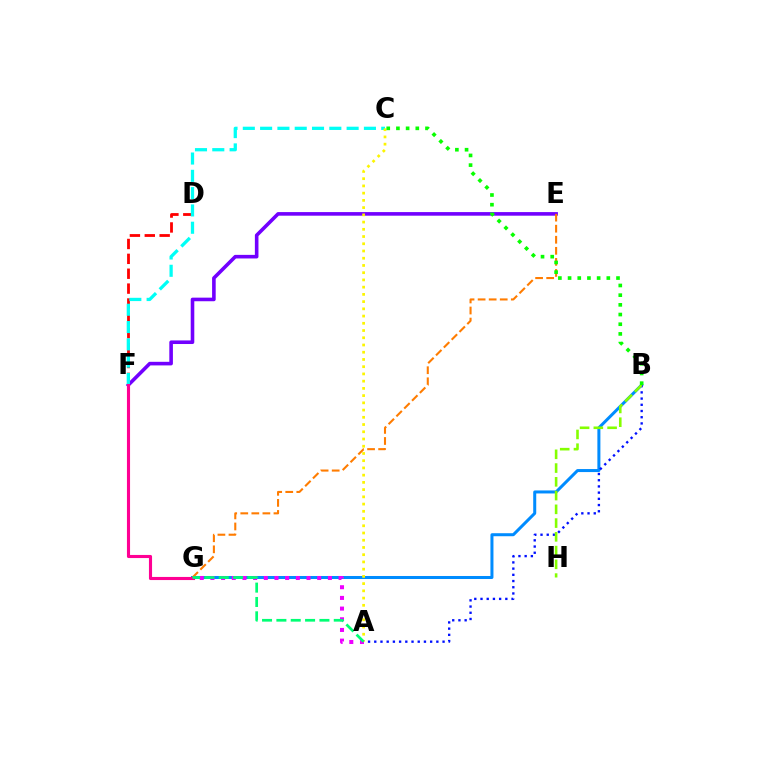{('D', 'F'): [{'color': '#ff0000', 'line_style': 'dashed', 'thickness': 2.02}], ('B', 'G'): [{'color': '#008cff', 'line_style': 'solid', 'thickness': 2.17}], ('A', 'B'): [{'color': '#0010ff', 'line_style': 'dotted', 'thickness': 1.69}], ('E', 'F'): [{'color': '#7200ff', 'line_style': 'solid', 'thickness': 2.59}], ('C', 'F'): [{'color': '#00fff6', 'line_style': 'dashed', 'thickness': 2.35}], ('E', 'G'): [{'color': '#ff7c00', 'line_style': 'dashed', 'thickness': 1.5}], ('B', 'H'): [{'color': '#84ff00', 'line_style': 'dashed', 'thickness': 1.87}], ('A', 'C'): [{'color': '#fcf500', 'line_style': 'dotted', 'thickness': 1.96}], ('B', 'C'): [{'color': '#08ff00', 'line_style': 'dotted', 'thickness': 2.63}], ('F', 'G'): [{'color': '#ff0094', 'line_style': 'solid', 'thickness': 2.24}], ('A', 'G'): [{'color': '#ee00ff', 'line_style': 'dotted', 'thickness': 2.9}, {'color': '#00ff74', 'line_style': 'dashed', 'thickness': 1.95}]}